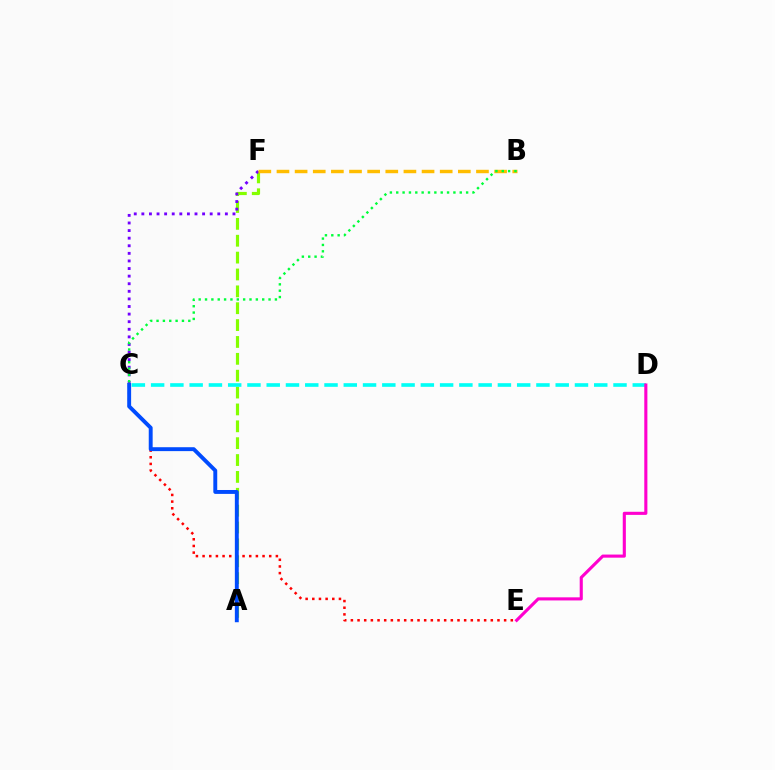{('A', 'F'): [{'color': '#84ff00', 'line_style': 'dashed', 'thickness': 2.29}], ('C', 'F'): [{'color': '#7200ff', 'line_style': 'dotted', 'thickness': 2.06}], ('B', 'F'): [{'color': '#ffbd00', 'line_style': 'dashed', 'thickness': 2.46}], ('C', 'E'): [{'color': '#ff0000', 'line_style': 'dotted', 'thickness': 1.81}], ('A', 'C'): [{'color': '#004bff', 'line_style': 'solid', 'thickness': 2.81}], ('C', 'D'): [{'color': '#00fff6', 'line_style': 'dashed', 'thickness': 2.62}], ('B', 'C'): [{'color': '#00ff39', 'line_style': 'dotted', 'thickness': 1.73}], ('D', 'E'): [{'color': '#ff00cf', 'line_style': 'solid', 'thickness': 2.24}]}